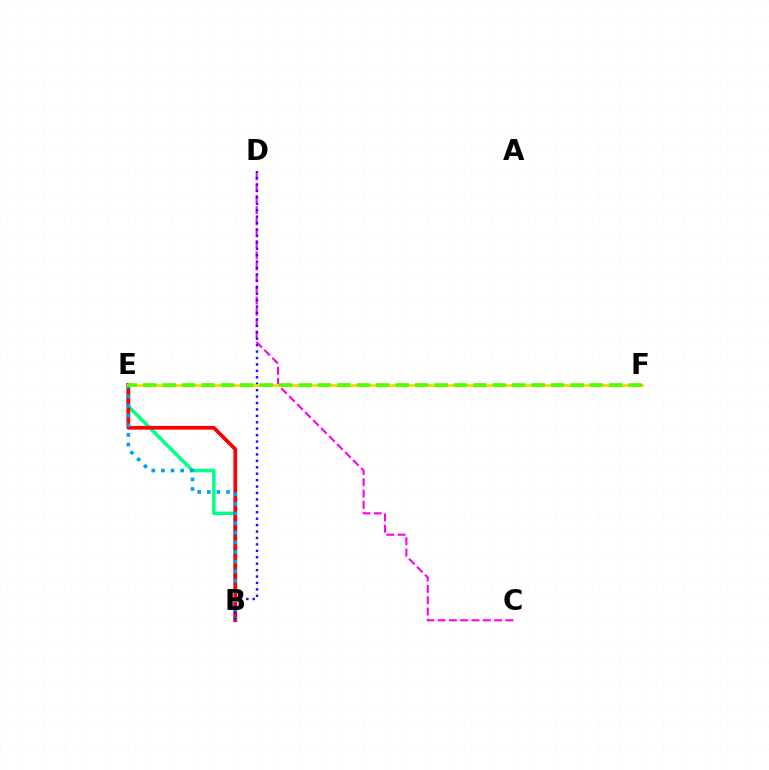{('B', 'E'): [{'color': '#00ff86', 'line_style': 'solid', 'thickness': 2.51}, {'color': '#ff0000', 'line_style': 'solid', 'thickness': 2.69}, {'color': '#009eff', 'line_style': 'dotted', 'thickness': 2.61}], ('C', 'D'): [{'color': '#ff00ed', 'line_style': 'dashed', 'thickness': 1.54}], ('B', 'D'): [{'color': '#3700ff', 'line_style': 'dotted', 'thickness': 1.75}], ('E', 'F'): [{'color': '#ffd500', 'line_style': 'solid', 'thickness': 1.99}, {'color': '#4fff00', 'line_style': 'dashed', 'thickness': 2.64}]}